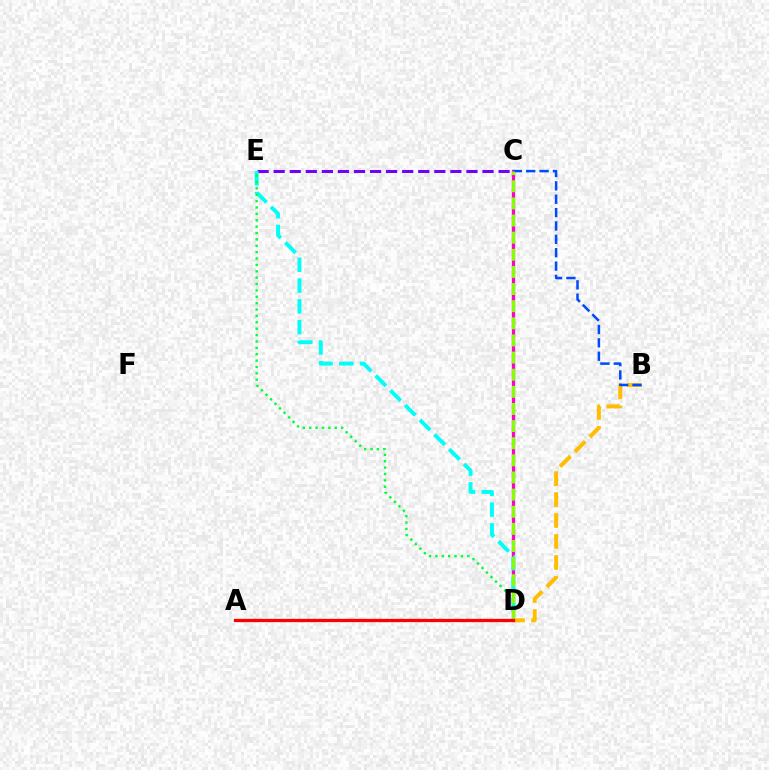{('C', 'D'): [{'color': '#ff00cf', 'line_style': 'solid', 'thickness': 2.37}, {'color': '#84ff00', 'line_style': 'dashed', 'thickness': 2.33}], ('B', 'D'): [{'color': '#ffbd00', 'line_style': 'dashed', 'thickness': 2.85}], ('C', 'E'): [{'color': '#7200ff', 'line_style': 'dashed', 'thickness': 2.18}], ('B', 'C'): [{'color': '#004bff', 'line_style': 'dashed', 'thickness': 1.82}], ('D', 'E'): [{'color': '#00fff6', 'line_style': 'dashed', 'thickness': 2.83}, {'color': '#00ff39', 'line_style': 'dotted', 'thickness': 1.73}], ('A', 'D'): [{'color': '#ff0000', 'line_style': 'solid', 'thickness': 2.36}]}